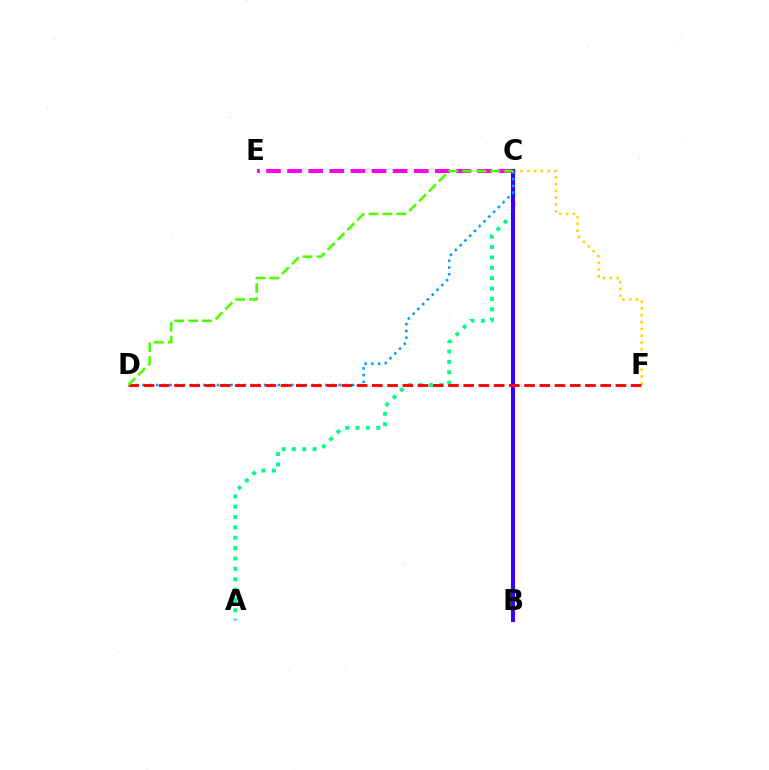{('C', 'E'): [{'color': '#ff00ed', 'line_style': 'dashed', 'thickness': 2.87}], ('C', 'F'): [{'color': '#ffd500', 'line_style': 'dotted', 'thickness': 1.85}], ('A', 'C'): [{'color': '#00ff86', 'line_style': 'dotted', 'thickness': 2.81}], ('B', 'C'): [{'color': '#3700ff', 'line_style': 'solid', 'thickness': 2.93}], ('C', 'D'): [{'color': '#009eff', 'line_style': 'dotted', 'thickness': 1.84}, {'color': '#4fff00', 'line_style': 'dashed', 'thickness': 1.9}], ('D', 'F'): [{'color': '#ff0000', 'line_style': 'dashed', 'thickness': 2.07}]}